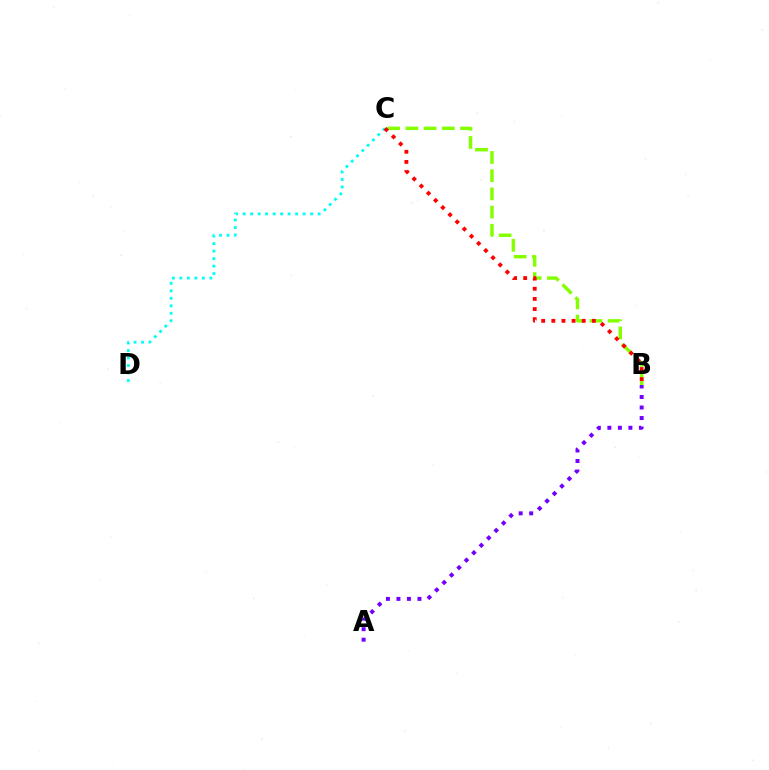{('C', 'D'): [{'color': '#00fff6', 'line_style': 'dotted', 'thickness': 2.04}], ('B', 'C'): [{'color': '#84ff00', 'line_style': 'dashed', 'thickness': 2.47}, {'color': '#ff0000', 'line_style': 'dotted', 'thickness': 2.75}], ('A', 'B'): [{'color': '#7200ff', 'line_style': 'dotted', 'thickness': 2.86}]}